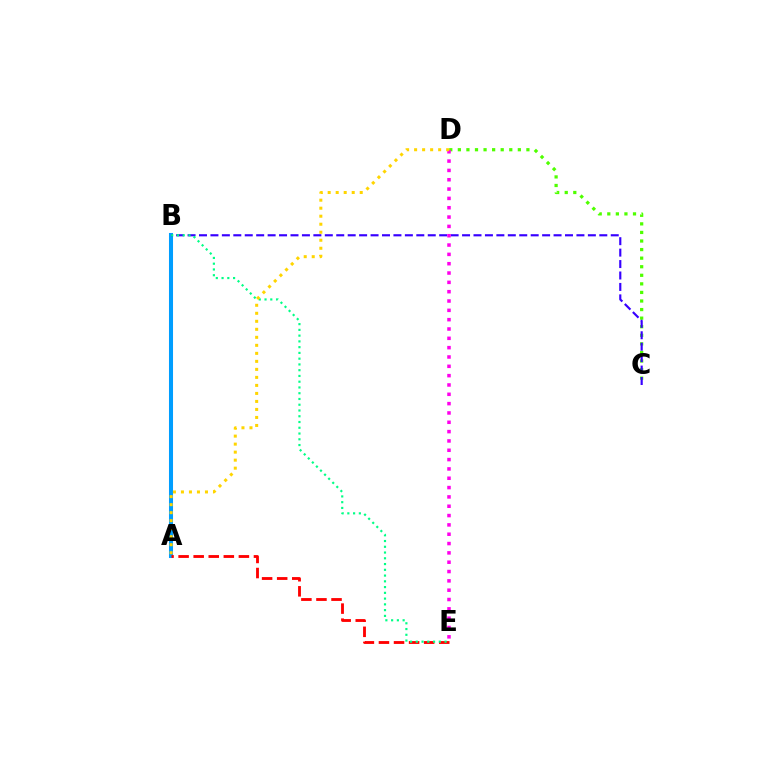{('A', 'B'): [{'color': '#009eff', 'line_style': 'solid', 'thickness': 2.91}], ('C', 'D'): [{'color': '#4fff00', 'line_style': 'dotted', 'thickness': 2.33}], ('A', 'E'): [{'color': '#ff0000', 'line_style': 'dashed', 'thickness': 2.05}], ('B', 'C'): [{'color': '#3700ff', 'line_style': 'dashed', 'thickness': 1.55}], ('B', 'E'): [{'color': '#00ff86', 'line_style': 'dotted', 'thickness': 1.56}], ('D', 'E'): [{'color': '#ff00ed', 'line_style': 'dotted', 'thickness': 2.53}], ('A', 'D'): [{'color': '#ffd500', 'line_style': 'dotted', 'thickness': 2.18}]}